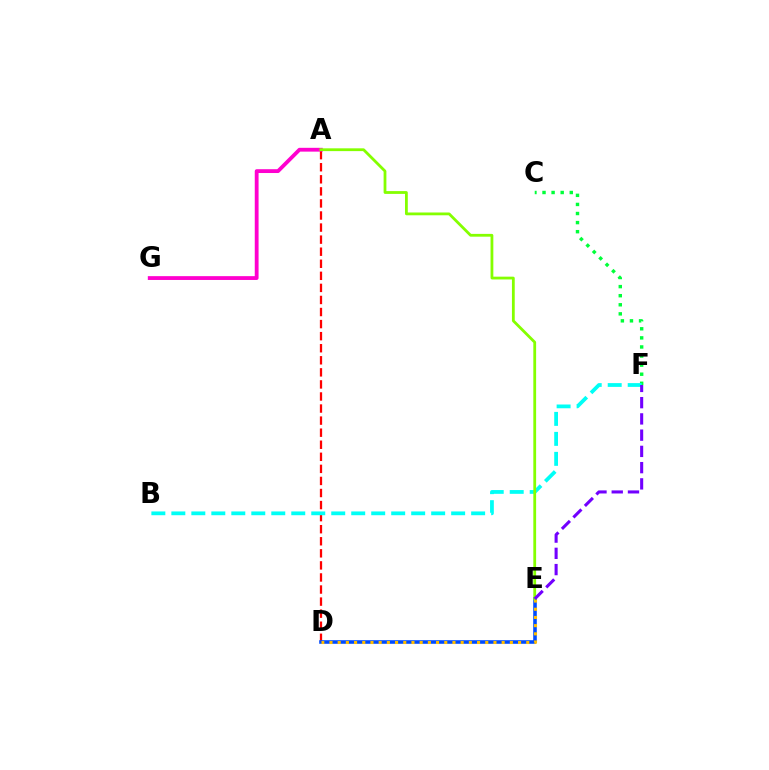{('C', 'F'): [{'color': '#00ff39', 'line_style': 'dotted', 'thickness': 2.47}], ('A', 'D'): [{'color': '#ff0000', 'line_style': 'dashed', 'thickness': 1.64}], ('D', 'E'): [{'color': '#004bff', 'line_style': 'solid', 'thickness': 2.58}, {'color': '#ffbd00', 'line_style': 'dotted', 'thickness': 2.23}], ('A', 'G'): [{'color': '#ff00cf', 'line_style': 'solid', 'thickness': 2.75}], ('B', 'F'): [{'color': '#00fff6', 'line_style': 'dashed', 'thickness': 2.72}], ('A', 'E'): [{'color': '#84ff00', 'line_style': 'solid', 'thickness': 2.01}], ('E', 'F'): [{'color': '#7200ff', 'line_style': 'dashed', 'thickness': 2.21}]}